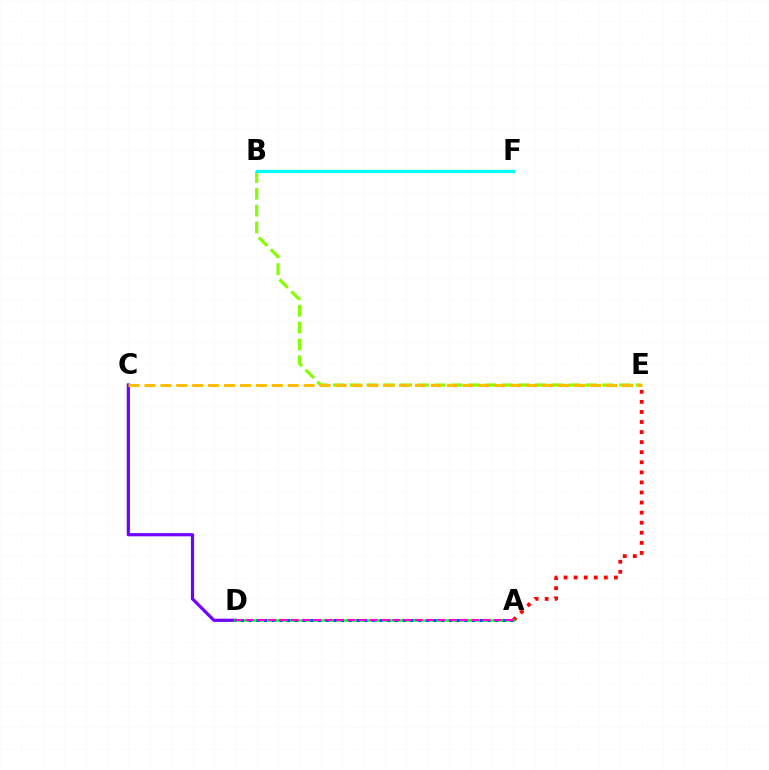{('C', 'D'): [{'color': '#7200ff', 'line_style': 'solid', 'thickness': 2.31}], ('A', 'E'): [{'color': '#ff0000', 'line_style': 'dotted', 'thickness': 2.74}], ('B', 'E'): [{'color': '#84ff00', 'line_style': 'dashed', 'thickness': 2.29}], ('A', 'D'): [{'color': '#00ff39', 'line_style': 'solid', 'thickness': 1.84}, {'color': '#004bff', 'line_style': 'dotted', 'thickness': 2.09}, {'color': '#ff00cf', 'line_style': 'dashed', 'thickness': 1.53}], ('C', 'E'): [{'color': '#ffbd00', 'line_style': 'dashed', 'thickness': 2.16}], ('B', 'F'): [{'color': '#00fff6', 'line_style': 'solid', 'thickness': 2.32}]}